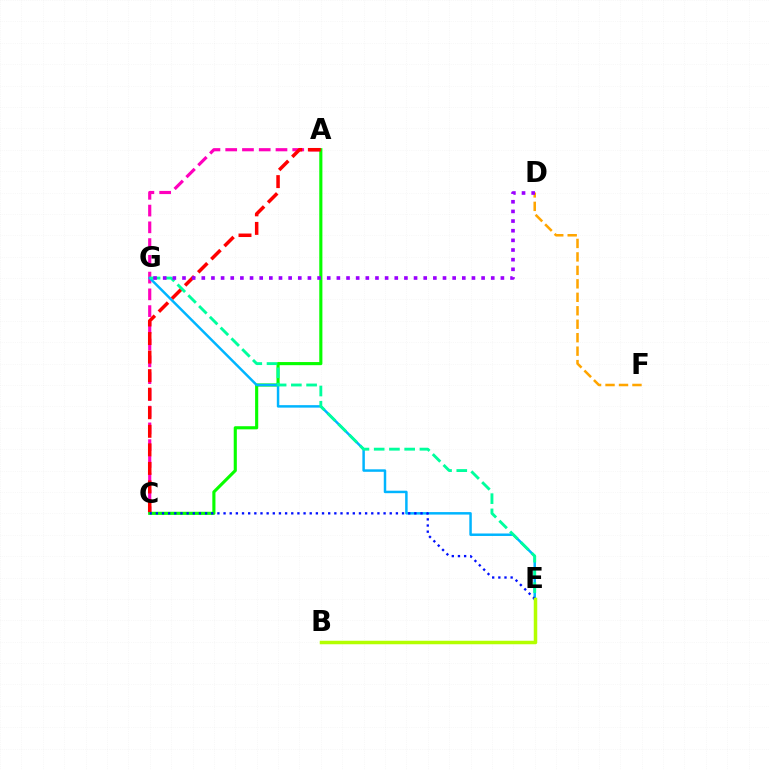{('A', 'C'): [{'color': '#ff00bd', 'line_style': 'dashed', 'thickness': 2.28}, {'color': '#08ff00', 'line_style': 'solid', 'thickness': 2.25}, {'color': '#ff0000', 'line_style': 'dashed', 'thickness': 2.52}], ('E', 'G'): [{'color': '#00b5ff', 'line_style': 'solid', 'thickness': 1.79}, {'color': '#00ff9d', 'line_style': 'dashed', 'thickness': 2.07}], ('D', 'F'): [{'color': '#ffa500', 'line_style': 'dashed', 'thickness': 1.83}], ('C', 'E'): [{'color': '#0010ff', 'line_style': 'dotted', 'thickness': 1.67}], ('B', 'E'): [{'color': '#b3ff00', 'line_style': 'solid', 'thickness': 2.52}], ('D', 'G'): [{'color': '#9b00ff', 'line_style': 'dotted', 'thickness': 2.62}]}